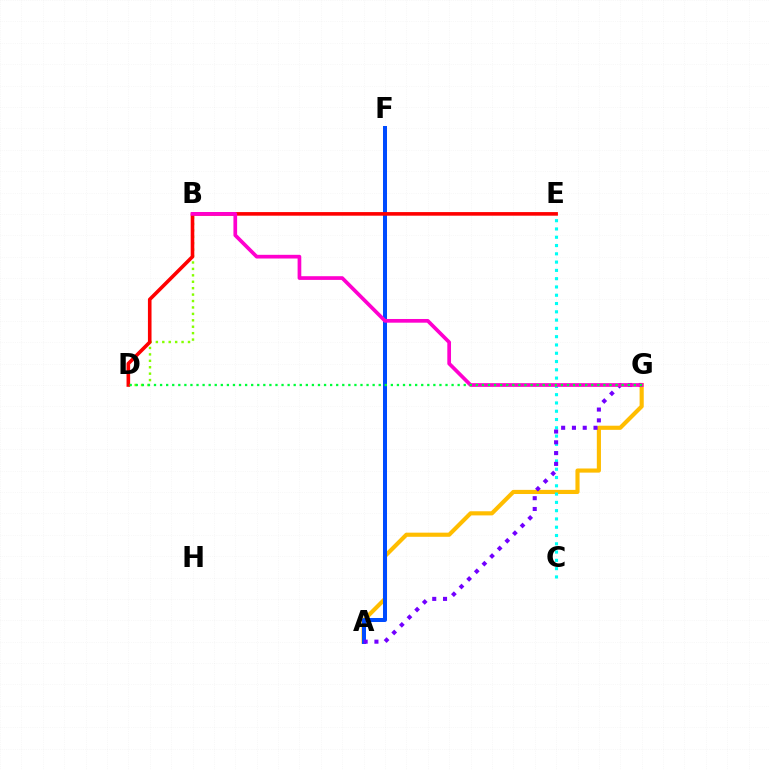{('B', 'D'): [{'color': '#84ff00', 'line_style': 'dotted', 'thickness': 1.75}], ('A', 'G'): [{'color': '#ffbd00', 'line_style': 'solid', 'thickness': 2.98}, {'color': '#7200ff', 'line_style': 'dotted', 'thickness': 2.93}], ('C', 'E'): [{'color': '#00fff6', 'line_style': 'dotted', 'thickness': 2.25}], ('A', 'F'): [{'color': '#004bff', 'line_style': 'solid', 'thickness': 2.88}], ('D', 'E'): [{'color': '#ff0000', 'line_style': 'solid', 'thickness': 2.59}], ('B', 'G'): [{'color': '#ff00cf', 'line_style': 'solid', 'thickness': 2.66}], ('D', 'G'): [{'color': '#00ff39', 'line_style': 'dotted', 'thickness': 1.65}]}